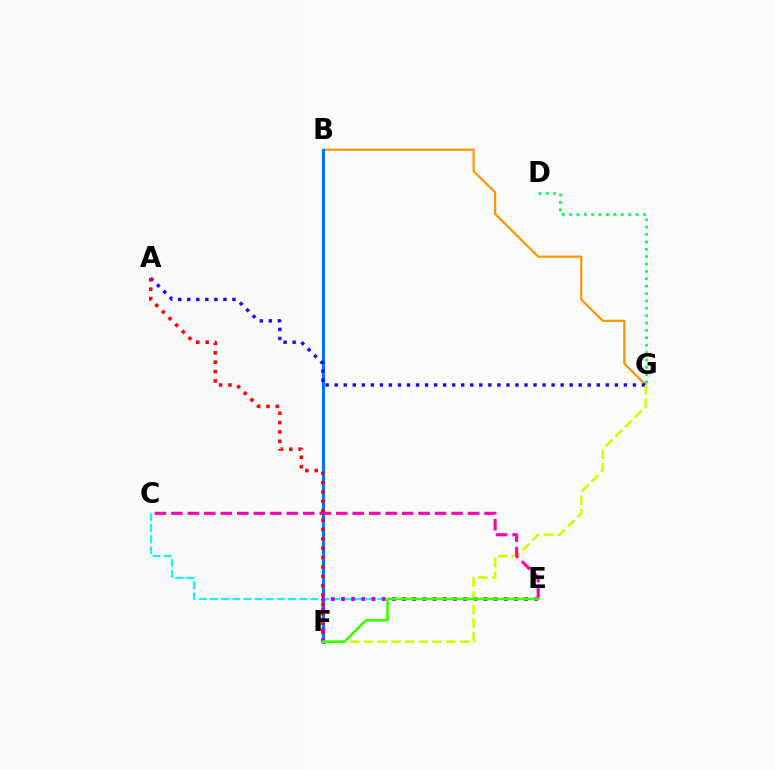{('C', 'E'): [{'color': '#00fff6', 'line_style': 'dashed', 'thickness': 1.51}, {'color': '#ff00ac', 'line_style': 'dashed', 'thickness': 2.24}], ('B', 'G'): [{'color': '#ff9400', 'line_style': 'solid', 'thickness': 1.57}], ('B', 'F'): [{'color': '#0074ff', 'line_style': 'solid', 'thickness': 2.22}], ('E', 'F'): [{'color': '#b900ff', 'line_style': 'dotted', 'thickness': 2.76}, {'color': '#3dff00', 'line_style': 'solid', 'thickness': 1.9}], ('A', 'G'): [{'color': '#2500ff', 'line_style': 'dotted', 'thickness': 2.46}], ('F', 'G'): [{'color': '#d1ff00', 'line_style': 'dashed', 'thickness': 1.86}], ('A', 'F'): [{'color': '#ff0000', 'line_style': 'dotted', 'thickness': 2.55}], ('D', 'G'): [{'color': '#00ff5c', 'line_style': 'dotted', 'thickness': 2.01}]}